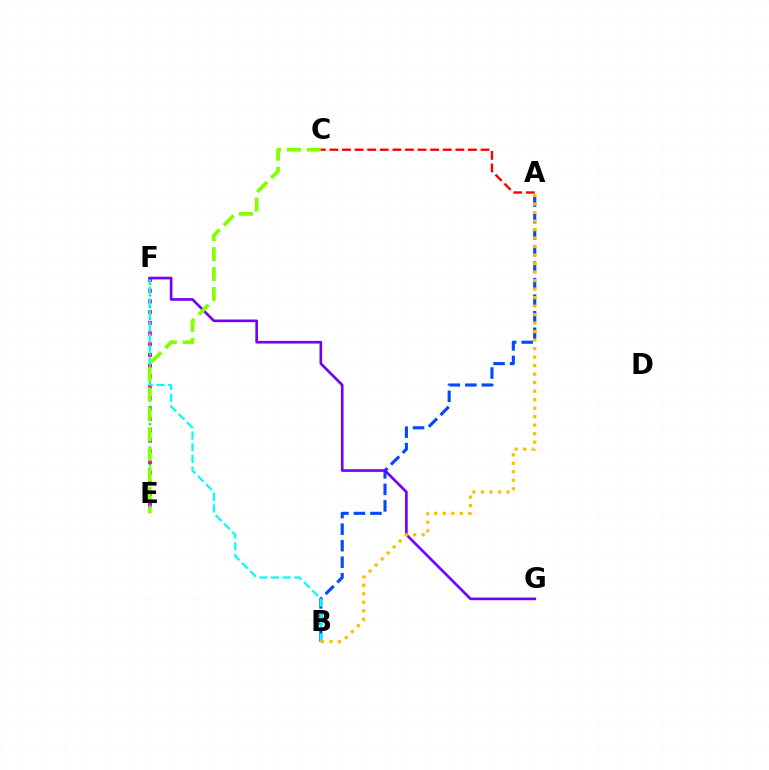{('A', 'B'): [{'color': '#004bff', 'line_style': 'dashed', 'thickness': 2.24}, {'color': '#ffbd00', 'line_style': 'dotted', 'thickness': 2.31}], ('E', 'F'): [{'color': '#ff00cf', 'line_style': 'dotted', 'thickness': 2.91}, {'color': '#00ff39', 'line_style': 'dotted', 'thickness': 1.59}], ('B', 'F'): [{'color': '#00fff6', 'line_style': 'dashed', 'thickness': 1.59}], ('F', 'G'): [{'color': '#7200ff', 'line_style': 'solid', 'thickness': 1.92}], ('C', 'E'): [{'color': '#84ff00', 'line_style': 'dashed', 'thickness': 2.71}], ('A', 'C'): [{'color': '#ff0000', 'line_style': 'dashed', 'thickness': 1.71}]}